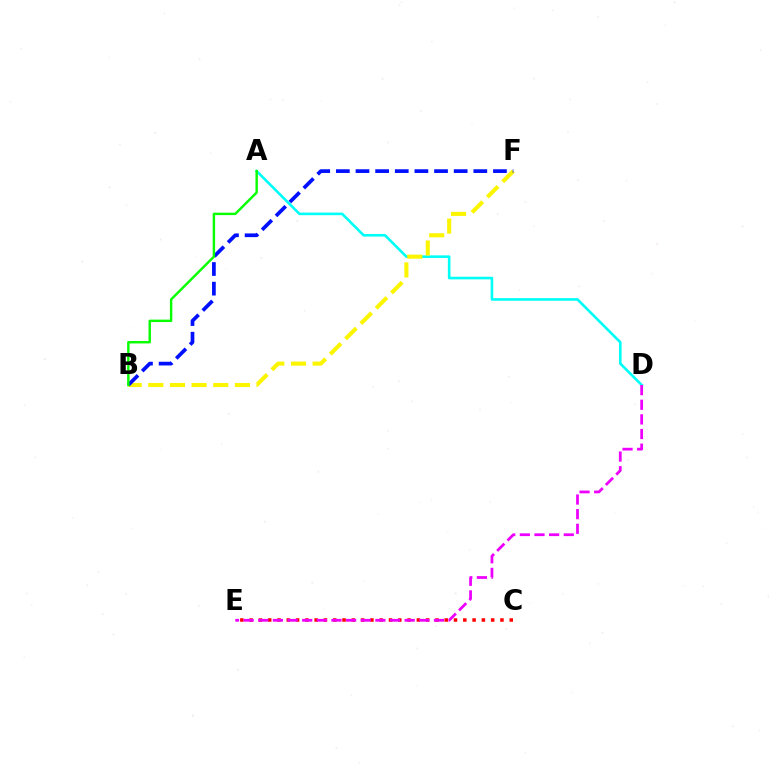{('C', 'E'): [{'color': '#ff0000', 'line_style': 'dotted', 'thickness': 2.52}], ('A', 'D'): [{'color': '#00fff6', 'line_style': 'solid', 'thickness': 1.88}], ('B', 'F'): [{'color': '#fcf500', 'line_style': 'dashed', 'thickness': 2.94}, {'color': '#0010ff', 'line_style': 'dashed', 'thickness': 2.67}], ('A', 'B'): [{'color': '#08ff00', 'line_style': 'solid', 'thickness': 1.74}], ('D', 'E'): [{'color': '#ee00ff', 'line_style': 'dashed', 'thickness': 1.99}]}